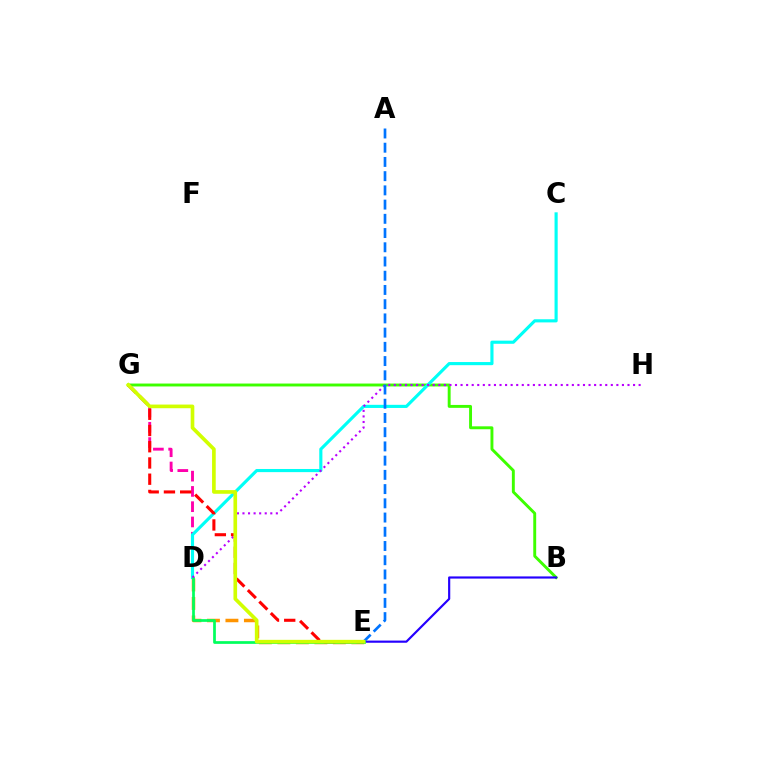{('D', 'E'): [{'color': '#ff9400', 'line_style': 'dashed', 'thickness': 2.51}, {'color': '#00ff5c', 'line_style': 'solid', 'thickness': 1.96}], ('D', 'G'): [{'color': '#ff00ac', 'line_style': 'dashed', 'thickness': 2.07}], ('B', 'G'): [{'color': '#3dff00', 'line_style': 'solid', 'thickness': 2.1}], ('B', 'E'): [{'color': '#2500ff', 'line_style': 'solid', 'thickness': 1.56}], ('C', 'D'): [{'color': '#00fff6', 'line_style': 'solid', 'thickness': 2.26}], ('D', 'H'): [{'color': '#b900ff', 'line_style': 'dotted', 'thickness': 1.51}], ('E', 'G'): [{'color': '#ff0000', 'line_style': 'dashed', 'thickness': 2.21}, {'color': '#d1ff00', 'line_style': 'solid', 'thickness': 2.63}], ('A', 'E'): [{'color': '#0074ff', 'line_style': 'dashed', 'thickness': 1.93}]}